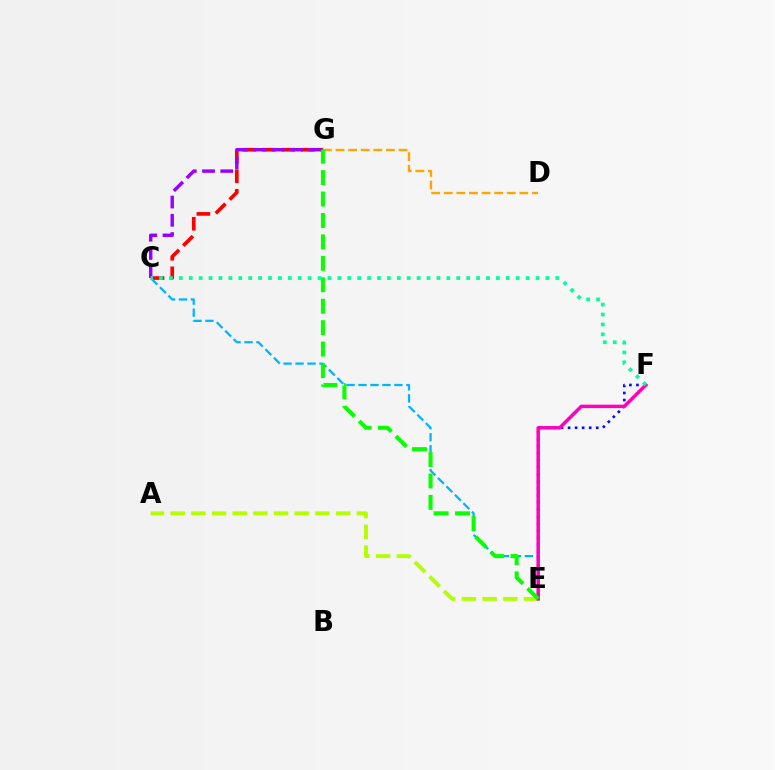{('A', 'E'): [{'color': '#b3ff00', 'line_style': 'dashed', 'thickness': 2.81}], ('D', 'G'): [{'color': '#ffa500', 'line_style': 'dashed', 'thickness': 1.71}], ('C', 'G'): [{'color': '#ff0000', 'line_style': 'dashed', 'thickness': 2.65}, {'color': '#9b00ff', 'line_style': 'dashed', 'thickness': 2.48}], ('C', 'E'): [{'color': '#00b5ff', 'line_style': 'dashed', 'thickness': 1.63}], ('E', 'F'): [{'color': '#0010ff', 'line_style': 'dotted', 'thickness': 1.91}, {'color': '#ff00bd', 'line_style': 'solid', 'thickness': 2.5}], ('E', 'G'): [{'color': '#08ff00', 'line_style': 'dashed', 'thickness': 2.91}], ('C', 'F'): [{'color': '#00ff9d', 'line_style': 'dotted', 'thickness': 2.69}]}